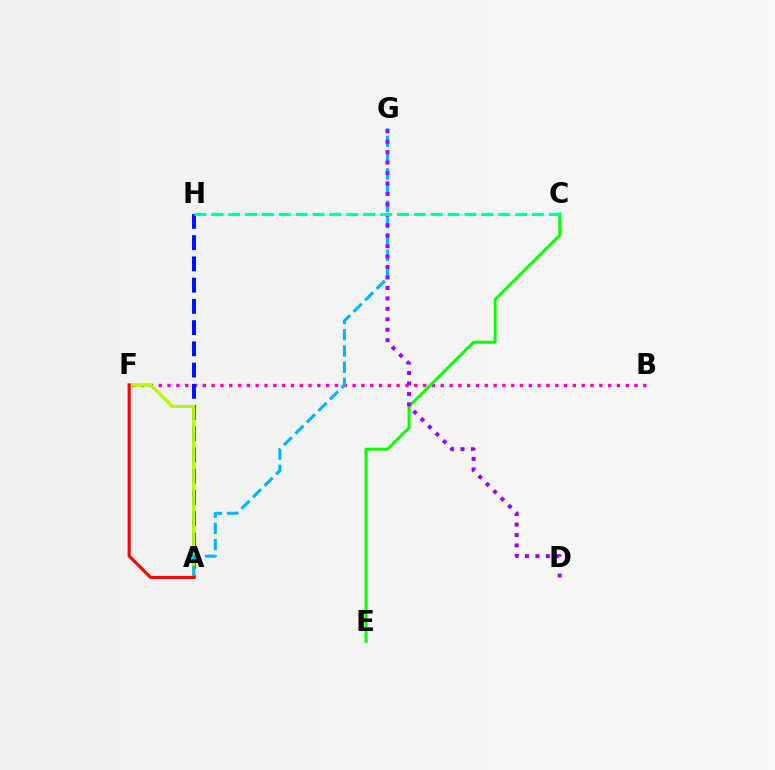{('B', 'F'): [{'color': '#ff00bd', 'line_style': 'dotted', 'thickness': 2.39}], ('A', 'H'): [{'color': '#0010ff', 'line_style': 'dashed', 'thickness': 2.89}], ('A', 'F'): [{'color': '#ffa500', 'line_style': 'solid', 'thickness': 1.99}, {'color': '#b3ff00', 'line_style': 'solid', 'thickness': 2.19}, {'color': '#ff0000', 'line_style': 'solid', 'thickness': 2.23}], ('A', 'G'): [{'color': '#00b5ff', 'line_style': 'dashed', 'thickness': 2.21}], ('C', 'E'): [{'color': '#08ff00', 'line_style': 'solid', 'thickness': 2.09}], ('D', 'G'): [{'color': '#9b00ff', 'line_style': 'dotted', 'thickness': 2.84}], ('C', 'H'): [{'color': '#00ff9d', 'line_style': 'dashed', 'thickness': 2.29}]}